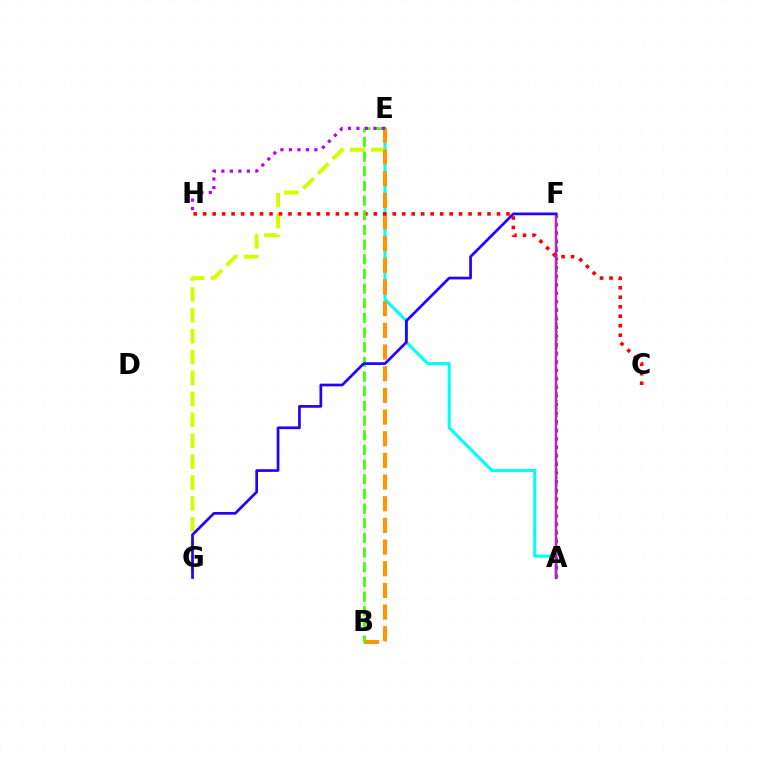{('A', 'E'): [{'color': '#00fff6', 'line_style': 'solid', 'thickness': 2.22}], ('E', 'G'): [{'color': '#d1ff00', 'line_style': 'dashed', 'thickness': 2.84}], ('B', 'E'): [{'color': '#ff9400', 'line_style': 'dashed', 'thickness': 2.94}, {'color': '#3dff00', 'line_style': 'dashed', 'thickness': 1.99}], ('C', 'H'): [{'color': '#ff0000', 'line_style': 'dotted', 'thickness': 2.58}], ('A', 'F'): [{'color': '#00ff5c', 'line_style': 'dotted', 'thickness': 2.08}, {'color': '#0074ff', 'line_style': 'dotted', 'thickness': 2.33}, {'color': '#ff00ac', 'line_style': 'solid', 'thickness': 1.63}], ('F', 'G'): [{'color': '#2500ff', 'line_style': 'solid', 'thickness': 1.95}], ('E', 'H'): [{'color': '#b900ff', 'line_style': 'dotted', 'thickness': 2.31}]}